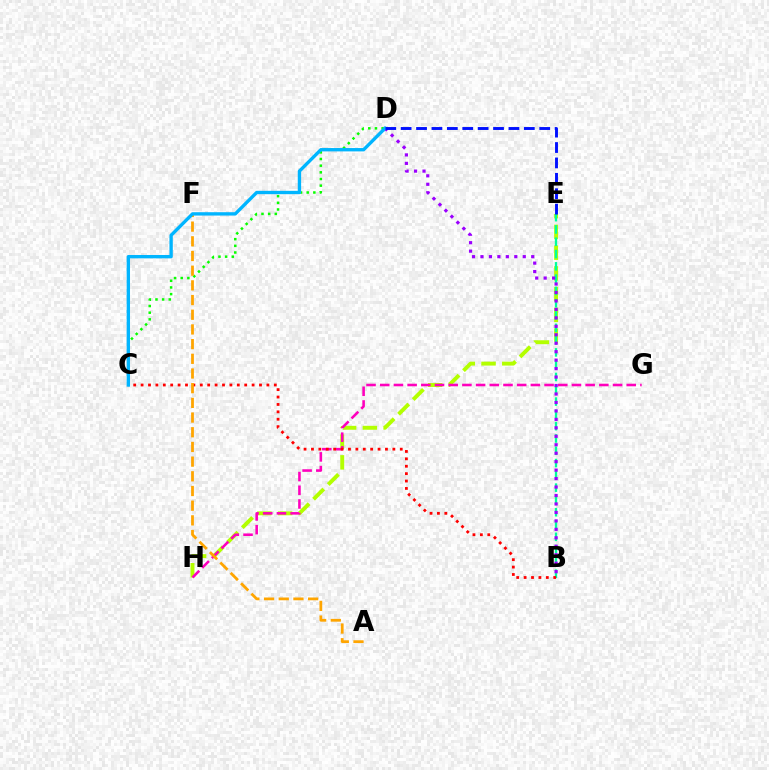{('E', 'H'): [{'color': '#b3ff00', 'line_style': 'dashed', 'thickness': 2.82}], ('C', 'D'): [{'color': '#08ff00', 'line_style': 'dotted', 'thickness': 1.81}, {'color': '#00b5ff', 'line_style': 'solid', 'thickness': 2.41}], ('G', 'H'): [{'color': '#ff00bd', 'line_style': 'dashed', 'thickness': 1.86}], ('B', 'E'): [{'color': '#00ff9d', 'line_style': 'dashed', 'thickness': 1.67}], ('B', 'D'): [{'color': '#9b00ff', 'line_style': 'dotted', 'thickness': 2.3}], ('B', 'C'): [{'color': '#ff0000', 'line_style': 'dotted', 'thickness': 2.01}], ('A', 'F'): [{'color': '#ffa500', 'line_style': 'dashed', 'thickness': 2.0}], ('D', 'E'): [{'color': '#0010ff', 'line_style': 'dashed', 'thickness': 2.09}]}